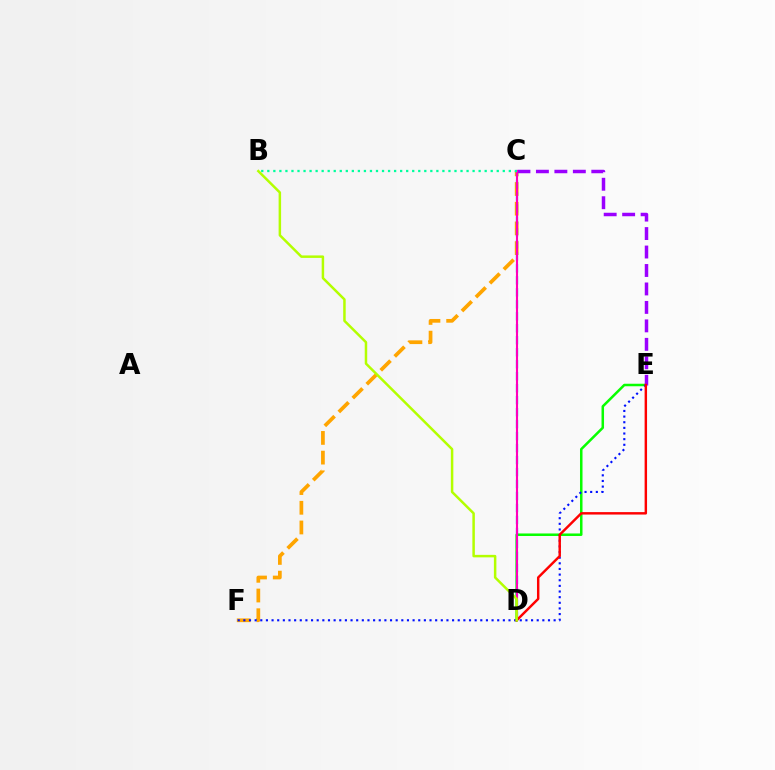{('C', 'F'): [{'color': '#ffa500', 'line_style': 'dashed', 'thickness': 2.68}], ('D', 'E'): [{'color': '#08ff00', 'line_style': 'solid', 'thickness': 1.81}, {'color': '#ff0000', 'line_style': 'solid', 'thickness': 1.76}], ('C', 'D'): [{'color': '#00b5ff', 'line_style': 'dashed', 'thickness': 1.63}, {'color': '#ff00bd', 'line_style': 'solid', 'thickness': 1.51}], ('C', 'E'): [{'color': '#9b00ff', 'line_style': 'dashed', 'thickness': 2.51}], ('E', 'F'): [{'color': '#0010ff', 'line_style': 'dotted', 'thickness': 1.53}], ('B', 'C'): [{'color': '#00ff9d', 'line_style': 'dotted', 'thickness': 1.64}], ('B', 'D'): [{'color': '#b3ff00', 'line_style': 'solid', 'thickness': 1.79}]}